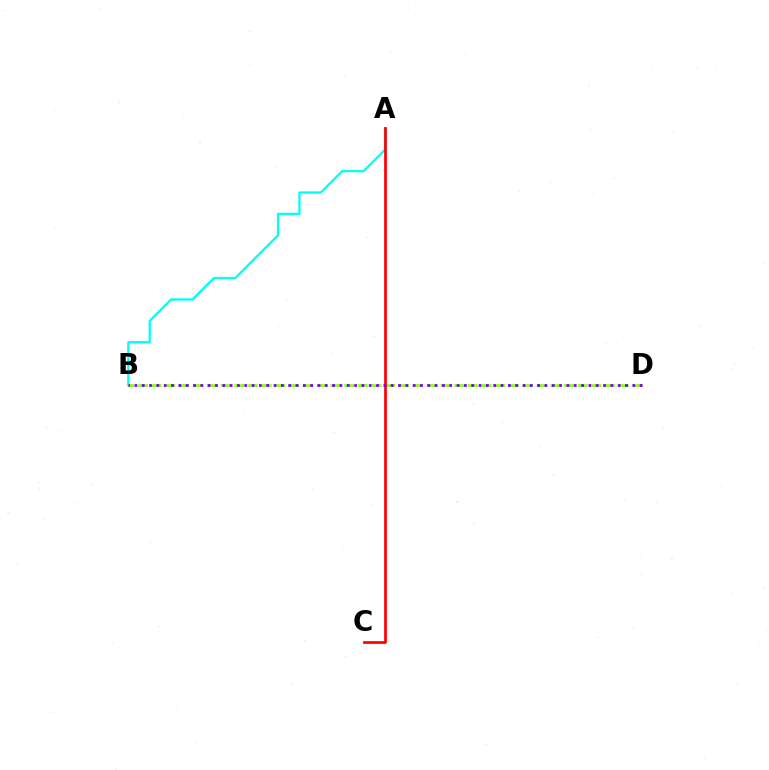{('A', 'B'): [{'color': '#00fff6', 'line_style': 'solid', 'thickness': 1.65}], ('B', 'D'): [{'color': '#84ff00', 'line_style': 'dashed', 'thickness': 1.87}, {'color': '#7200ff', 'line_style': 'dotted', 'thickness': 1.99}], ('A', 'C'): [{'color': '#ff0000', 'line_style': 'solid', 'thickness': 1.96}]}